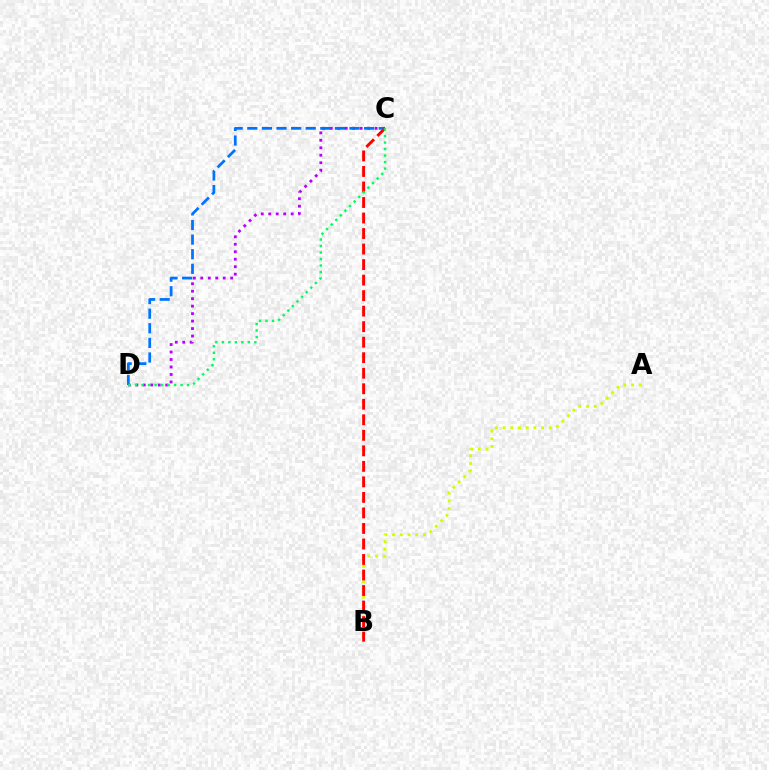{('C', 'D'): [{'color': '#b900ff', 'line_style': 'dotted', 'thickness': 2.03}, {'color': '#0074ff', 'line_style': 'dashed', 'thickness': 1.98}, {'color': '#00ff5c', 'line_style': 'dotted', 'thickness': 1.77}], ('A', 'B'): [{'color': '#d1ff00', 'line_style': 'dotted', 'thickness': 2.09}], ('B', 'C'): [{'color': '#ff0000', 'line_style': 'dashed', 'thickness': 2.11}]}